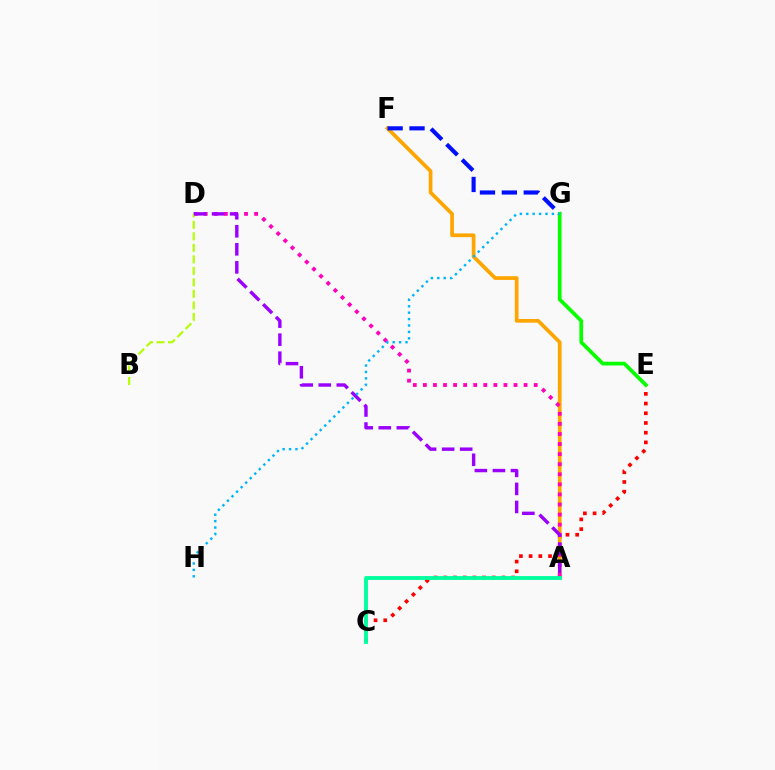{('C', 'E'): [{'color': '#ff0000', 'line_style': 'dotted', 'thickness': 2.64}], ('A', 'F'): [{'color': '#ffa500', 'line_style': 'solid', 'thickness': 2.68}], ('A', 'D'): [{'color': '#ff00bd', 'line_style': 'dotted', 'thickness': 2.74}, {'color': '#9b00ff', 'line_style': 'dashed', 'thickness': 2.45}], ('A', 'C'): [{'color': '#00ff9d', 'line_style': 'solid', 'thickness': 2.77}], ('F', 'G'): [{'color': '#0010ff', 'line_style': 'dashed', 'thickness': 2.97}], ('B', 'D'): [{'color': '#b3ff00', 'line_style': 'dashed', 'thickness': 1.56}], ('E', 'G'): [{'color': '#08ff00', 'line_style': 'solid', 'thickness': 2.68}], ('G', 'H'): [{'color': '#00b5ff', 'line_style': 'dotted', 'thickness': 1.74}]}